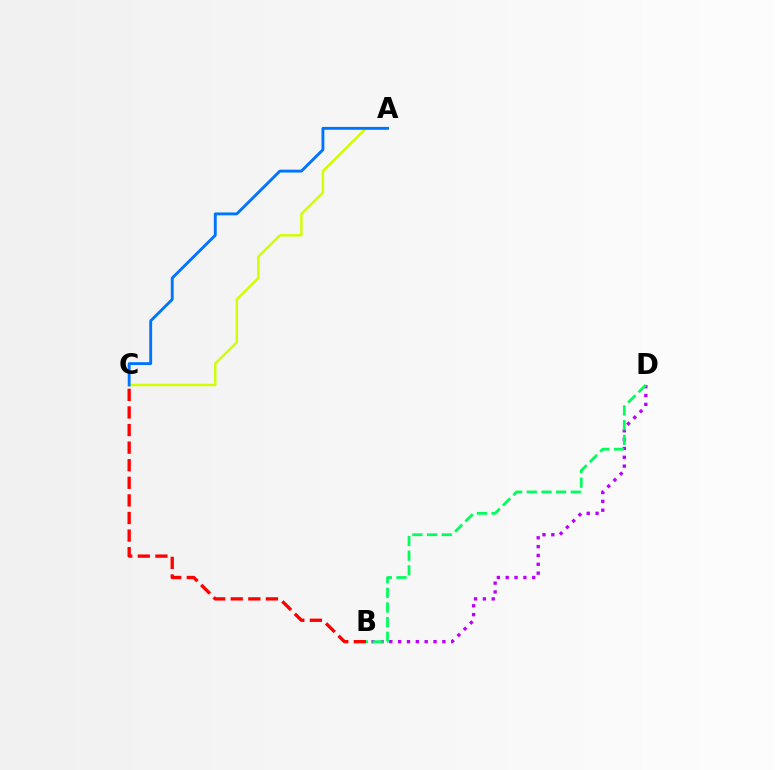{('B', 'D'): [{'color': '#b900ff', 'line_style': 'dotted', 'thickness': 2.4}, {'color': '#00ff5c', 'line_style': 'dashed', 'thickness': 1.99}], ('A', 'C'): [{'color': '#d1ff00', 'line_style': 'solid', 'thickness': 1.77}, {'color': '#0074ff', 'line_style': 'solid', 'thickness': 2.07}], ('B', 'C'): [{'color': '#ff0000', 'line_style': 'dashed', 'thickness': 2.39}]}